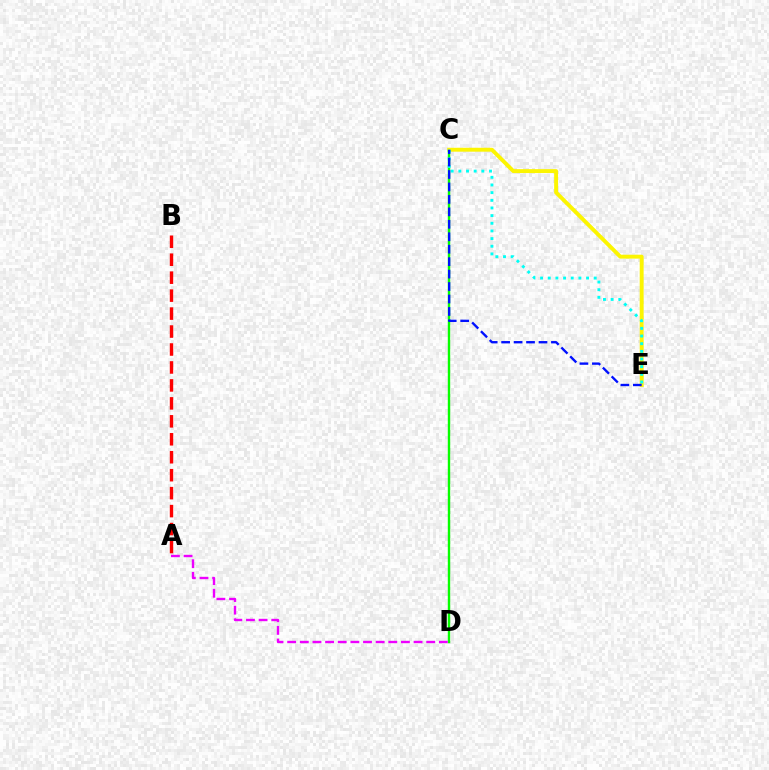{('C', 'D'): [{'color': '#08ff00', 'line_style': 'solid', 'thickness': 1.73}], ('C', 'E'): [{'color': '#fcf500', 'line_style': 'solid', 'thickness': 2.81}, {'color': '#00fff6', 'line_style': 'dotted', 'thickness': 2.08}, {'color': '#0010ff', 'line_style': 'dashed', 'thickness': 1.69}], ('A', 'D'): [{'color': '#ee00ff', 'line_style': 'dashed', 'thickness': 1.72}], ('A', 'B'): [{'color': '#ff0000', 'line_style': 'dashed', 'thickness': 2.44}]}